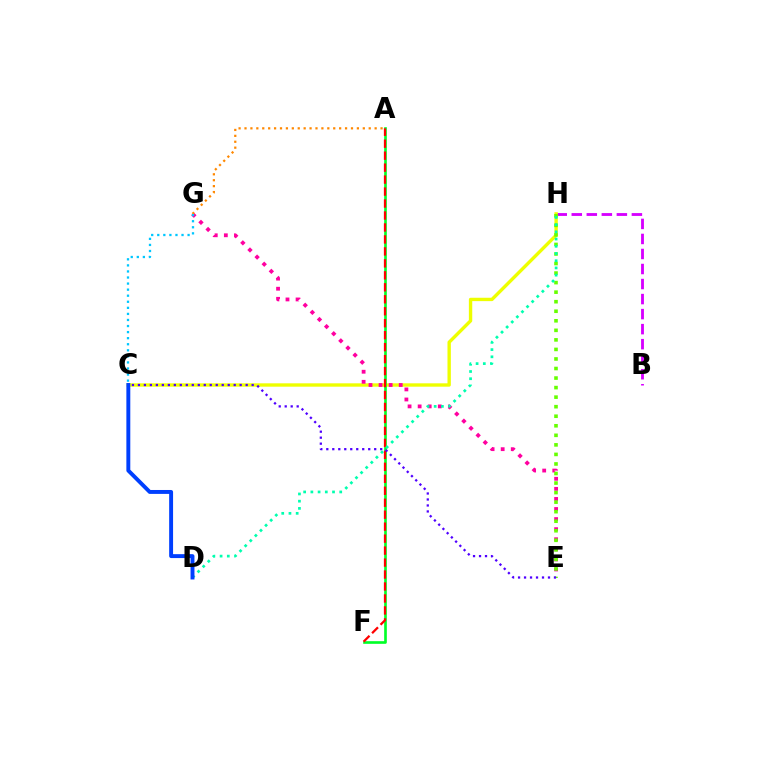{('B', 'H'): [{'color': '#d600ff', 'line_style': 'dashed', 'thickness': 2.04}], ('C', 'H'): [{'color': '#eeff00', 'line_style': 'solid', 'thickness': 2.43}], ('A', 'F'): [{'color': '#00ff27', 'line_style': 'solid', 'thickness': 1.91}, {'color': '#ff0000', 'line_style': 'dashed', 'thickness': 1.63}], ('E', 'G'): [{'color': '#ff00a0', 'line_style': 'dotted', 'thickness': 2.74}], ('A', 'G'): [{'color': '#ff8800', 'line_style': 'dotted', 'thickness': 1.61}], ('E', 'H'): [{'color': '#66ff00', 'line_style': 'dotted', 'thickness': 2.59}], ('C', 'G'): [{'color': '#00c7ff', 'line_style': 'dotted', 'thickness': 1.65}], ('C', 'E'): [{'color': '#4f00ff', 'line_style': 'dotted', 'thickness': 1.63}], ('D', 'H'): [{'color': '#00ffaf', 'line_style': 'dotted', 'thickness': 1.96}], ('C', 'D'): [{'color': '#003fff', 'line_style': 'solid', 'thickness': 2.82}]}